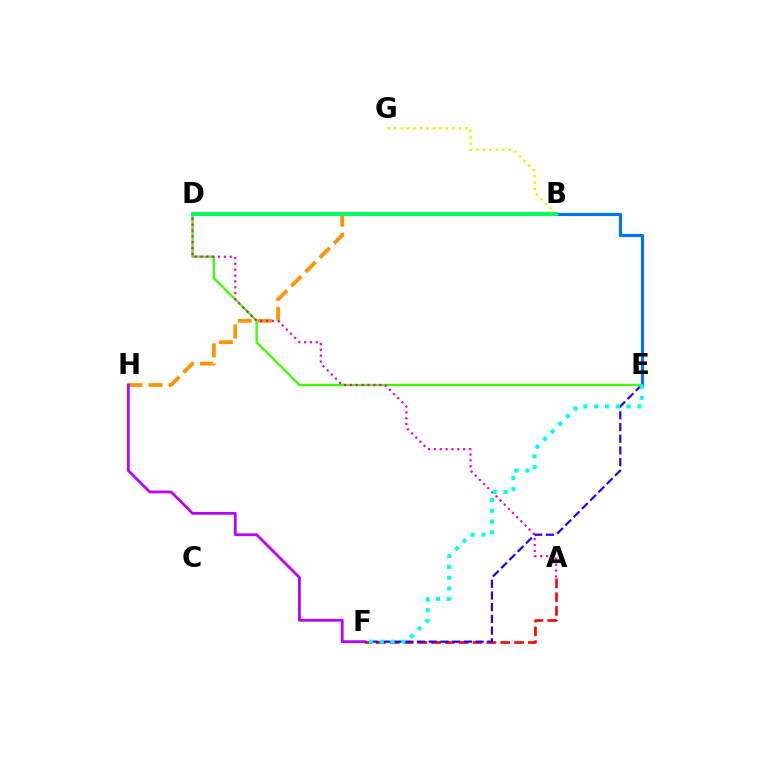{('B', 'E'): [{'color': '#0074ff', 'line_style': 'solid', 'thickness': 2.26}], ('A', 'F'): [{'color': '#ff0000', 'line_style': 'dashed', 'thickness': 1.88}], ('B', 'G'): [{'color': '#d1ff00', 'line_style': 'dotted', 'thickness': 1.76}], ('B', 'H'): [{'color': '#ff9400', 'line_style': 'dashed', 'thickness': 2.73}], ('E', 'F'): [{'color': '#2500ff', 'line_style': 'dashed', 'thickness': 1.59}, {'color': '#00fff6', 'line_style': 'dotted', 'thickness': 2.93}], ('D', 'E'): [{'color': '#3dff00', 'line_style': 'solid', 'thickness': 1.68}], ('A', 'D'): [{'color': '#ff00ac', 'line_style': 'dotted', 'thickness': 1.59}], ('F', 'H'): [{'color': '#b900ff', 'line_style': 'solid', 'thickness': 1.99}], ('B', 'D'): [{'color': '#00ff5c', 'line_style': 'solid', 'thickness': 2.85}]}